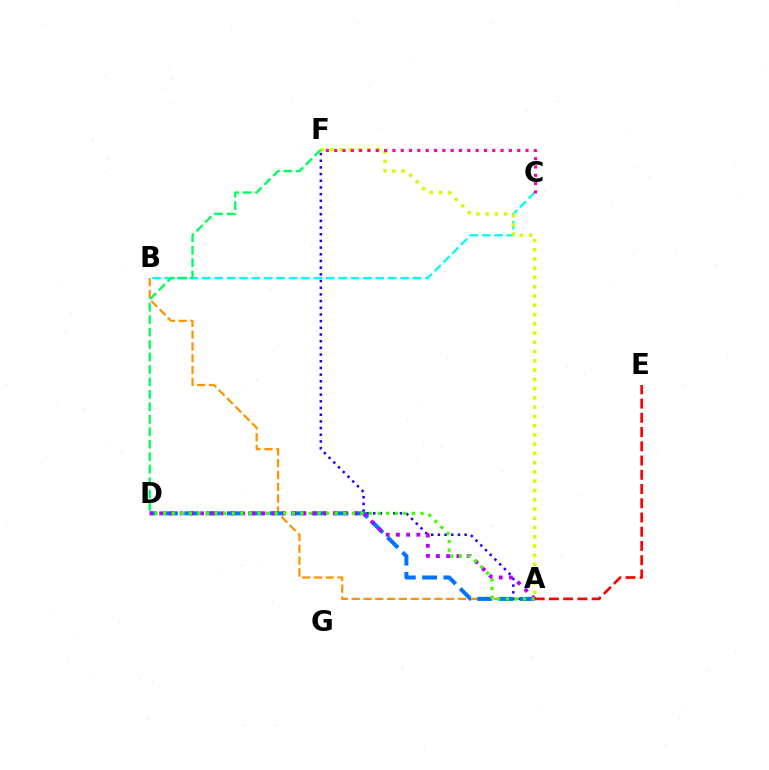{('B', 'C'): [{'color': '#00fff6', 'line_style': 'dashed', 'thickness': 1.69}], ('A', 'B'): [{'color': '#ff9400', 'line_style': 'dashed', 'thickness': 1.6}], ('A', 'F'): [{'color': '#2500ff', 'line_style': 'dotted', 'thickness': 1.82}, {'color': '#d1ff00', 'line_style': 'dotted', 'thickness': 2.52}], ('A', 'D'): [{'color': '#0074ff', 'line_style': 'dashed', 'thickness': 2.89}, {'color': '#b900ff', 'line_style': 'dotted', 'thickness': 2.78}, {'color': '#3dff00', 'line_style': 'dotted', 'thickness': 2.33}], ('A', 'E'): [{'color': '#ff0000', 'line_style': 'dashed', 'thickness': 1.93}], ('C', 'F'): [{'color': '#ff00ac', 'line_style': 'dotted', 'thickness': 2.26}], ('D', 'F'): [{'color': '#00ff5c', 'line_style': 'dashed', 'thickness': 1.69}]}